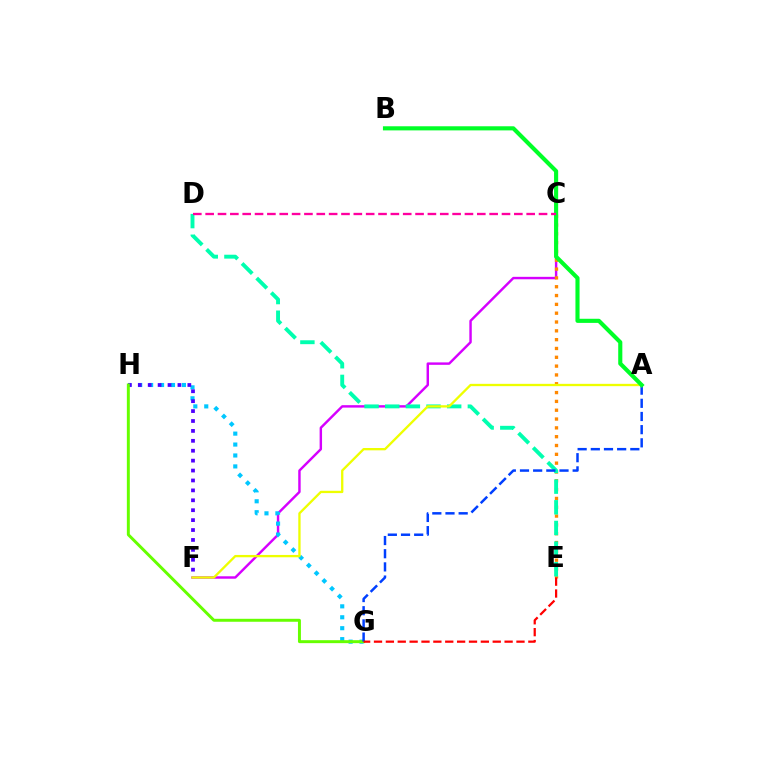{('C', 'F'): [{'color': '#d600ff', 'line_style': 'solid', 'thickness': 1.75}], ('G', 'H'): [{'color': '#00c7ff', 'line_style': 'dotted', 'thickness': 2.97}, {'color': '#66ff00', 'line_style': 'solid', 'thickness': 2.13}], ('F', 'H'): [{'color': '#4f00ff', 'line_style': 'dotted', 'thickness': 2.69}], ('C', 'E'): [{'color': '#ff8800', 'line_style': 'dotted', 'thickness': 2.4}], ('D', 'E'): [{'color': '#00ffaf', 'line_style': 'dashed', 'thickness': 2.81}], ('A', 'F'): [{'color': '#eeff00', 'line_style': 'solid', 'thickness': 1.67}], ('A', 'G'): [{'color': '#003fff', 'line_style': 'dashed', 'thickness': 1.79}], ('A', 'B'): [{'color': '#00ff27', 'line_style': 'solid', 'thickness': 2.96}], ('E', 'G'): [{'color': '#ff0000', 'line_style': 'dashed', 'thickness': 1.61}], ('C', 'D'): [{'color': '#ff00a0', 'line_style': 'dashed', 'thickness': 1.68}]}